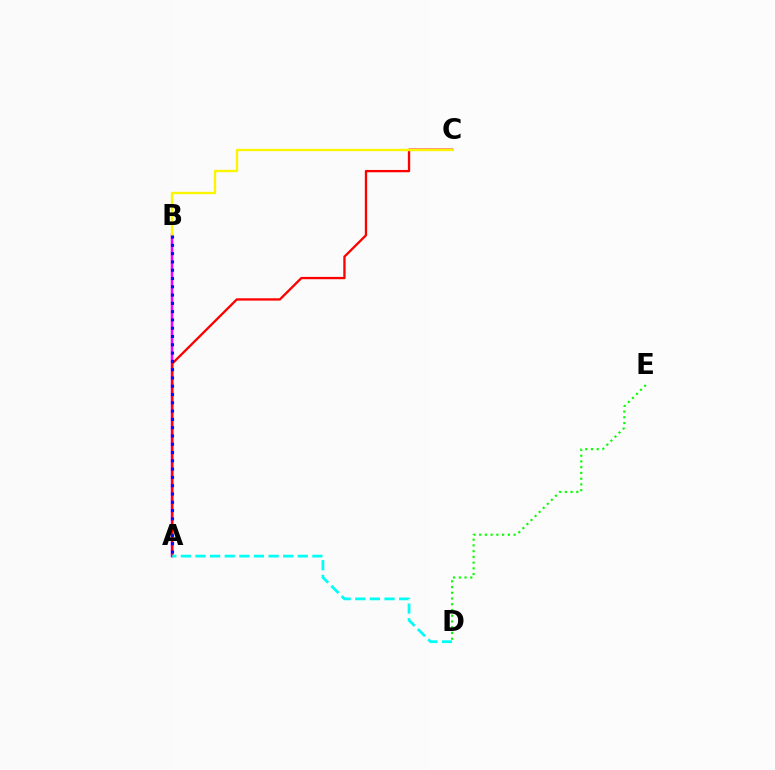{('A', 'B'): [{'color': '#ee00ff', 'line_style': 'solid', 'thickness': 1.8}, {'color': '#0010ff', 'line_style': 'dotted', 'thickness': 2.25}], ('A', 'C'): [{'color': '#ff0000', 'line_style': 'solid', 'thickness': 1.67}], ('B', 'C'): [{'color': '#fcf500', 'line_style': 'solid', 'thickness': 1.7}], ('A', 'D'): [{'color': '#00fff6', 'line_style': 'dashed', 'thickness': 1.99}], ('D', 'E'): [{'color': '#08ff00', 'line_style': 'dotted', 'thickness': 1.56}]}